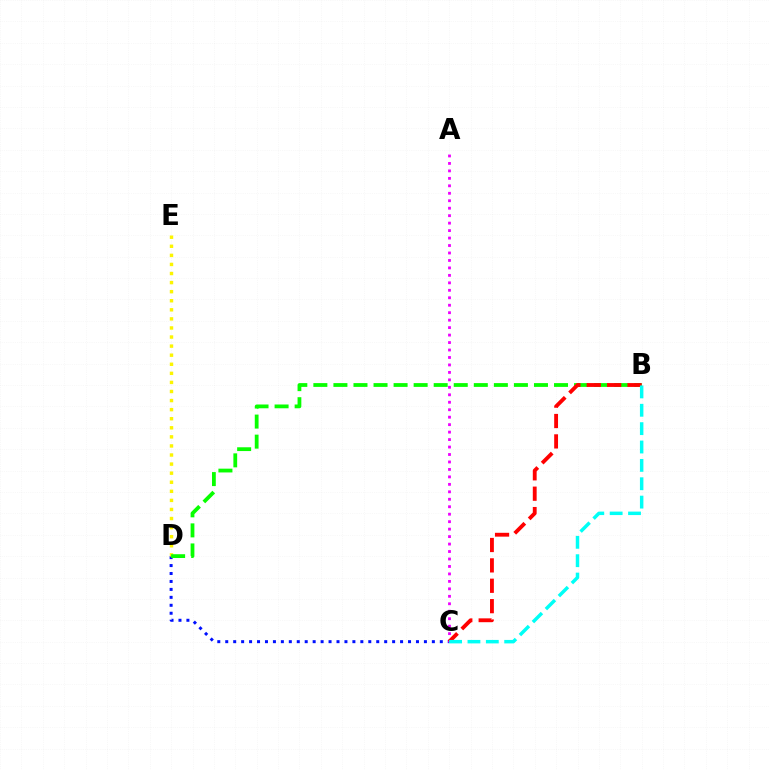{('C', 'D'): [{'color': '#0010ff', 'line_style': 'dotted', 'thickness': 2.16}], ('D', 'E'): [{'color': '#fcf500', 'line_style': 'dotted', 'thickness': 2.47}], ('B', 'D'): [{'color': '#08ff00', 'line_style': 'dashed', 'thickness': 2.72}], ('A', 'C'): [{'color': '#ee00ff', 'line_style': 'dotted', 'thickness': 2.03}], ('B', 'C'): [{'color': '#ff0000', 'line_style': 'dashed', 'thickness': 2.77}, {'color': '#00fff6', 'line_style': 'dashed', 'thickness': 2.5}]}